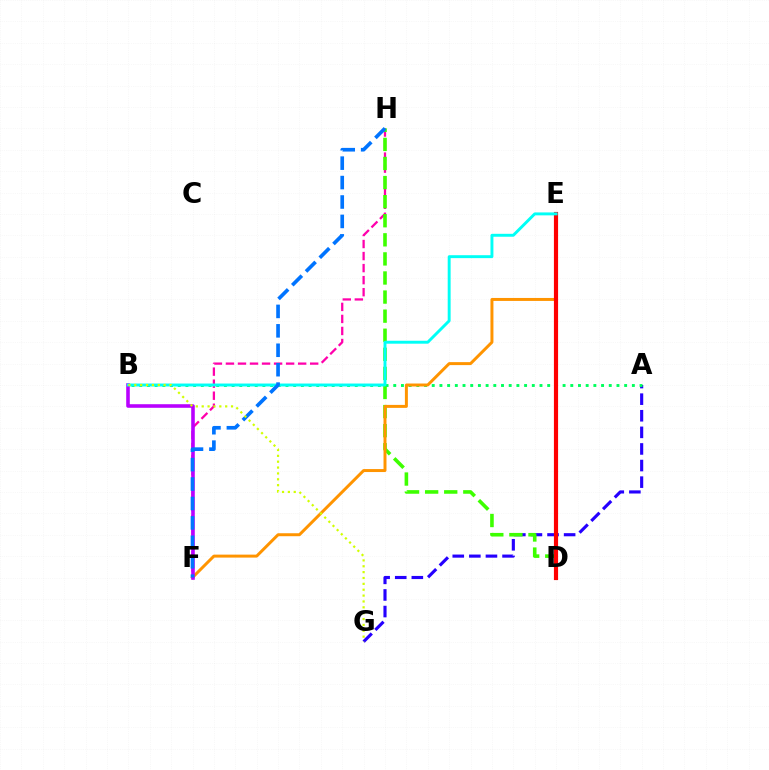{('F', 'H'): [{'color': '#ff00ac', 'line_style': 'dashed', 'thickness': 1.64}, {'color': '#0074ff', 'line_style': 'dashed', 'thickness': 2.64}], ('A', 'G'): [{'color': '#2500ff', 'line_style': 'dashed', 'thickness': 2.25}], ('D', 'H'): [{'color': '#3dff00', 'line_style': 'dashed', 'thickness': 2.59}], ('A', 'B'): [{'color': '#00ff5c', 'line_style': 'dotted', 'thickness': 2.09}], ('E', 'F'): [{'color': '#ff9400', 'line_style': 'solid', 'thickness': 2.14}], ('B', 'F'): [{'color': '#b900ff', 'line_style': 'solid', 'thickness': 2.58}], ('D', 'E'): [{'color': '#ff0000', 'line_style': 'solid', 'thickness': 3.0}], ('B', 'E'): [{'color': '#00fff6', 'line_style': 'solid', 'thickness': 2.11}], ('B', 'G'): [{'color': '#d1ff00', 'line_style': 'dotted', 'thickness': 1.59}]}